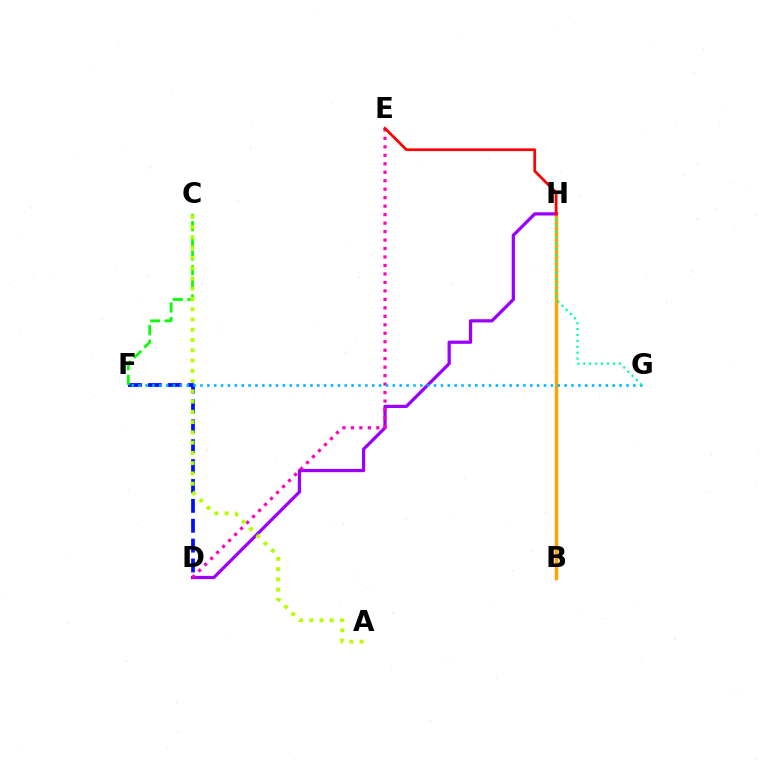{('B', 'H'): [{'color': '#ffa500', 'line_style': 'solid', 'thickness': 2.48}], ('D', 'H'): [{'color': '#9b00ff', 'line_style': 'solid', 'thickness': 2.33}], ('D', 'F'): [{'color': '#0010ff', 'line_style': 'dashed', 'thickness': 2.7}], ('D', 'E'): [{'color': '#ff00bd', 'line_style': 'dotted', 'thickness': 2.3}], ('C', 'F'): [{'color': '#08ff00', 'line_style': 'dashed', 'thickness': 1.99}], ('F', 'G'): [{'color': '#00b5ff', 'line_style': 'dotted', 'thickness': 1.87}], ('G', 'H'): [{'color': '#00ff9d', 'line_style': 'dotted', 'thickness': 1.61}], ('E', 'H'): [{'color': '#ff0000', 'line_style': 'solid', 'thickness': 1.98}], ('A', 'C'): [{'color': '#b3ff00', 'line_style': 'dotted', 'thickness': 2.79}]}